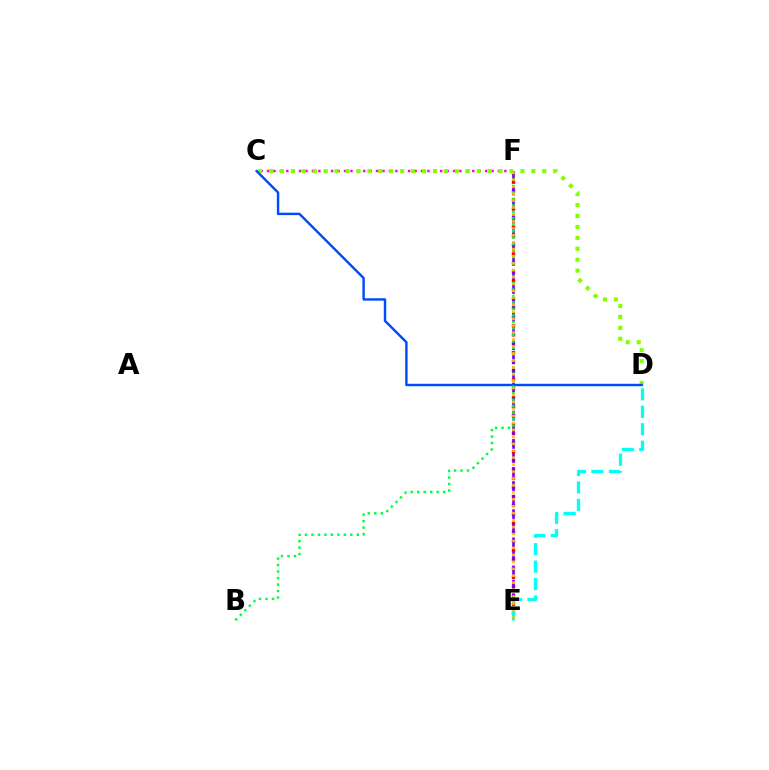{('C', 'F'): [{'color': '#ff00cf', 'line_style': 'dotted', 'thickness': 1.74}], ('E', 'F'): [{'color': '#ff0000', 'line_style': 'dotted', 'thickness': 2.44}, {'color': '#7200ff', 'line_style': 'dashed', 'thickness': 1.91}, {'color': '#ffbd00', 'line_style': 'dotted', 'thickness': 1.89}], ('D', 'E'): [{'color': '#00fff6', 'line_style': 'dashed', 'thickness': 2.37}], ('C', 'D'): [{'color': '#84ff00', 'line_style': 'dotted', 'thickness': 2.97}, {'color': '#004bff', 'line_style': 'solid', 'thickness': 1.75}], ('B', 'F'): [{'color': '#00ff39', 'line_style': 'dotted', 'thickness': 1.76}]}